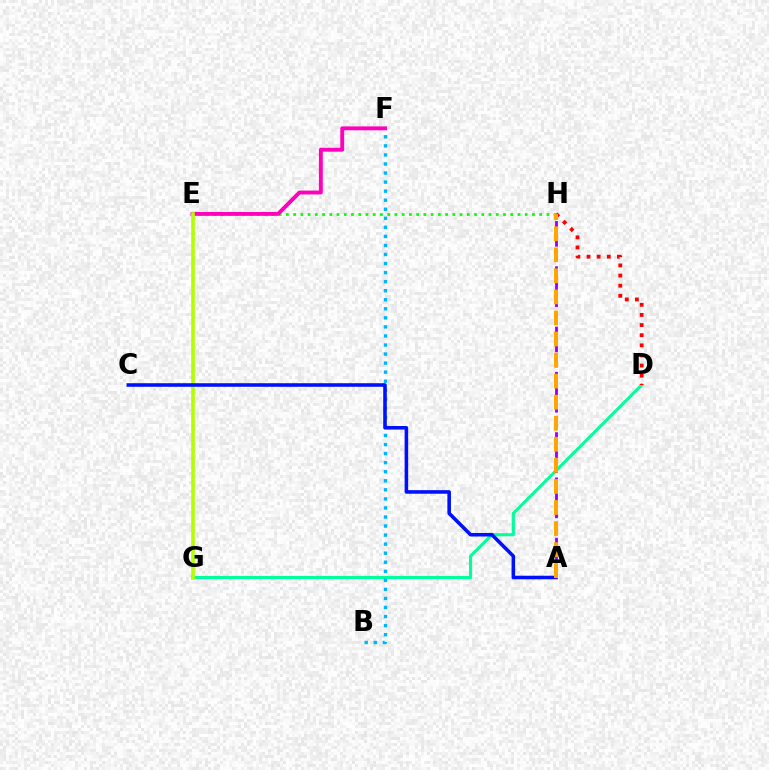{('D', 'G'): [{'color': '#00ff9d', 'line_style': 'solid', 'thickness': 2.23}], ('B', 'F'): [{'color': '#00b5ff', 'line_style': 'dotted', 'thickness': 2.46}], ('E', 'H'): [{'color': '#08ff00', 'line_style': 'dotted', 'thickness': 1.97}], ('E', 'F'): [{'color': '#ff00bd', 'line_style': 'solid', 'thickness': 2.8}], ('E', 'G'): [{'color': '#b3ff00', 'line_style': 'solid', 'thickness': 2.61}], ('D', 'H'): [{'color': '#ff0000', 'line_style': 'dotted', 'thickness': 2.75}], ('A', 'C'): [{'color': '#0010ff', 'line_style': 'solid', 'thickness': 2.57}], ('A', 'H'): [{'color': '#9b00ff', 'line_style': 'dashed', 'thickness': 2.05}, {'color': '#ffa500', 'line_style': 'dashed', 'thickness': 2.86}]}